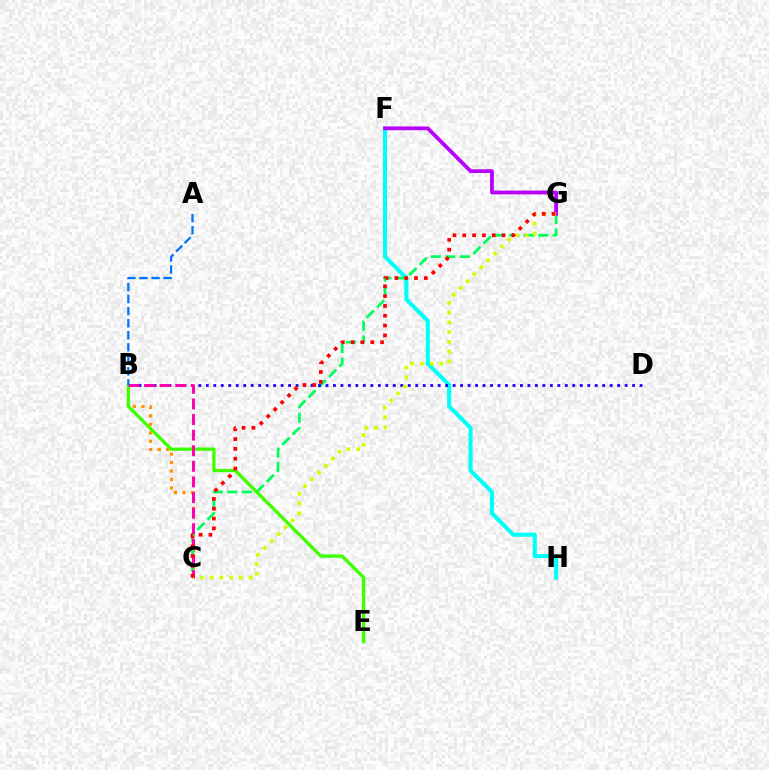{('F', 'H'): [{'color': '#00fff6', 'line_style': 'solid', 'thickness': 2.95}], ('B', 'C'): [{'color': '#ff9400', 'line_style': 'dotted', 'thickness': 2.3}, {'color': '#ff00ac', 'line_style': 'dashed', 'thickness': 2.12}], ('C', 'G'): [{'color': '#00ff5c', 'line_style': 'dashed', 'thickness': 1.98}, {'color': '#d1ff00', 'line_style': 'dotted', 'thickness': 2.66}, {'color': '#ff0000', 'line_style': 'dotted', 'thickness': 2.67}], ('B', 'D'): [{'color': '#2500ff', 'line_style': 'dotted', 'thickness': 2.03}], ('B', 'E'): [{'color': '#3dff00', 'line_style': 'solid', 'thickness': 2.37}], ('A', 'B'): [{'color': '#0074ff', 'line_style': 'dashed', 'thickness': 1.64}], ('F', 'G'): [{'color': '#b900ff', 'line_style': 'solid', 'thickness': 2.7}]}